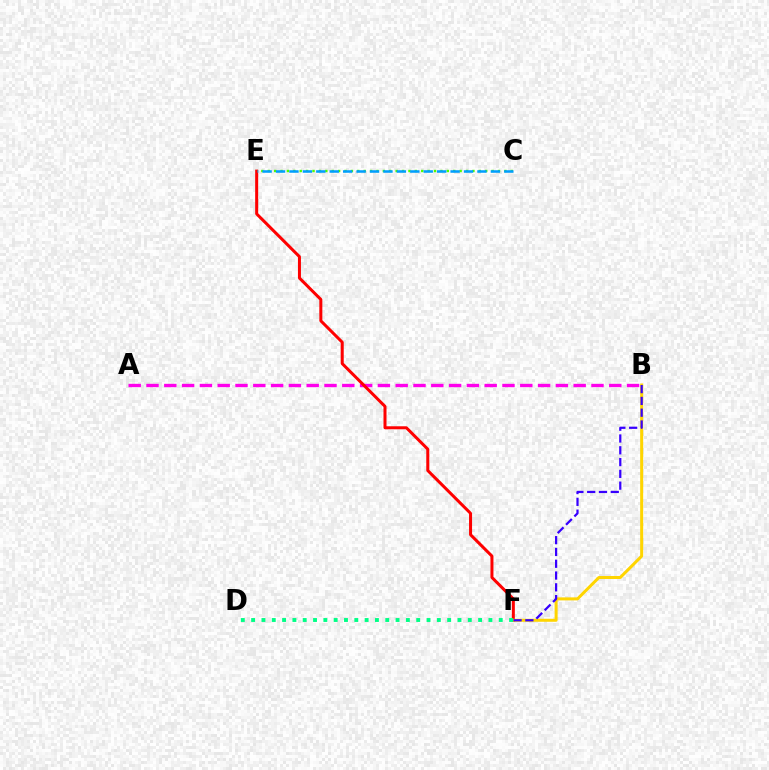{('A', 'B'): [{'color': '#ff00ed', 'line_style': 'dashed', 'thickness': 2.42}], ('E', 'F'): [{'color': '#ff0000', 'line_style': 'solid', 'thickness': 2.16}], ('C', 'E'): [{'color': '#4fff00', 'line_style': 'dotted', 'thickness': 1.74}, {'color': '#009eff', 'line_style': 'dashed', 'thickness': 1.82}], ('B', 'F'): [{'color': '#ffd500', 'line_style': 'solid', 'thickness': 2.17}, {'color': '#3700ff', 'line_style': 'dashed', 'thickness': 1.6}], ('D', 'F'): [{'color': '#00ff86', 'line_style': 'dotted', 'thickness': 2.8}]}